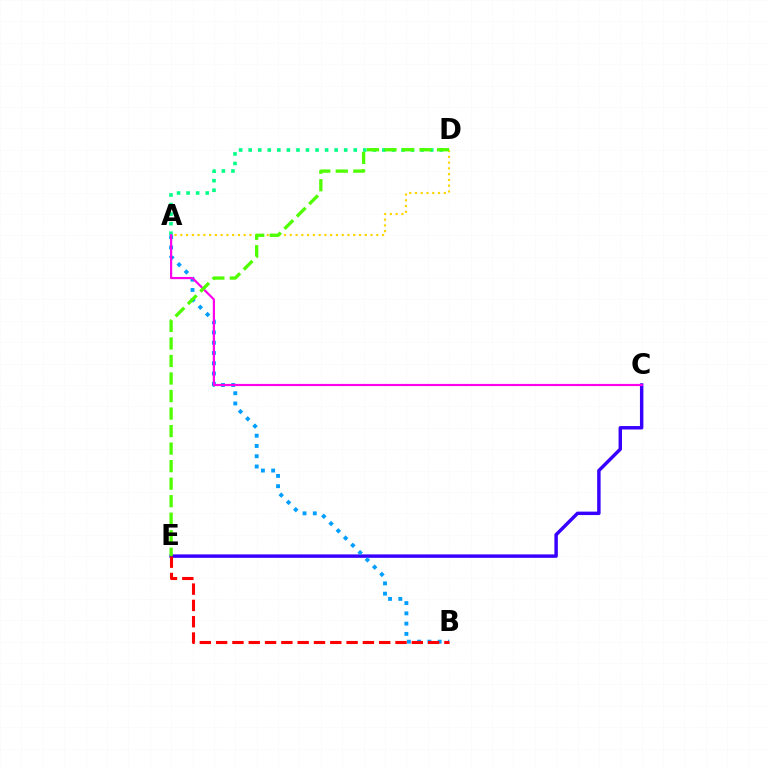{('C', 'E'): [{'color': '#3700ff', 'line_style': 'solid', 'thickness': 2.48}], ('A', 'D'): [{'color': '#00ff86', 'line_style': 'dotted', 'thickness': 2.6}, {'color': '#ffd500', 'line_style': 'dotted', 'thickness': 1.57}], ('A', 'B'): [{'color': '#009eff', 'line_style': 'dotted', 'thickness': 2.79}], ('A', 'C'): [{'color': '#ff00ed', 'line_style': 'solid', 'thickness': 1.58}], ('B', 'E'): [{'color': '#ff0000', 'line_style': 'dashed', 'thickness': 2.22}], ('D', 'E'): [{'color': '#4fff00', 'line_style': 'dashed', 'thickness': 2.38}]}